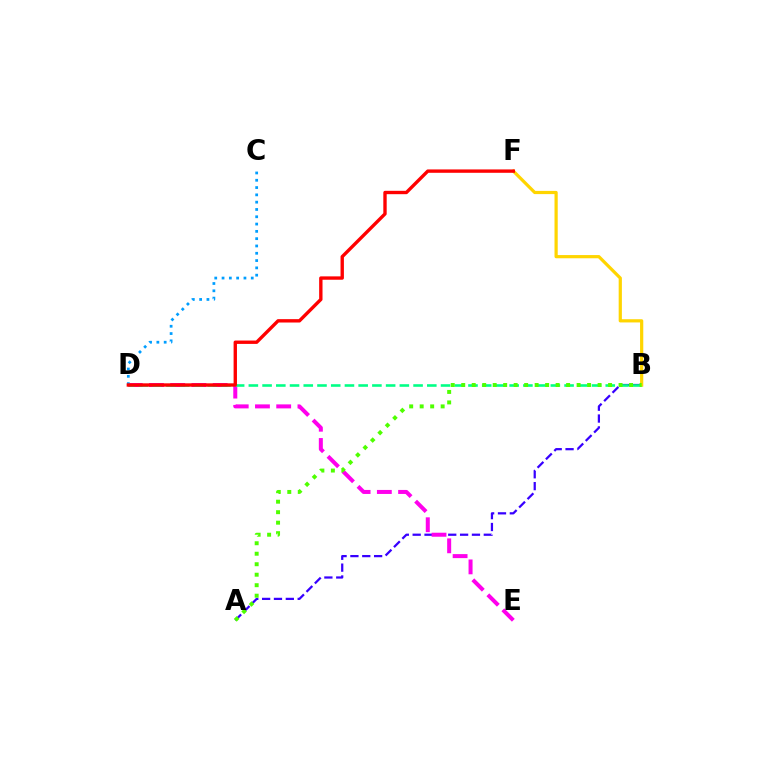{('A', 'B'): [{'color': '#3700ff', 'line_style': 'dashed', 'thickness': 1.61}, {'color': '#4fff00', 'line_style': 'dotted', 'thickness': 2.85}], ('D', 'E'): [{'color': '#ff00ed', 'line_style': 'dashed', 'thickness': 2.88}], ('B', 'D'): [{'color': '#00ff86', 'line_style': 'dashed', 'thickness': 1.86}], ('C', 'D'): [{'color': '#009eff', 'line_style': 'dotted', 'thickness': 1.98}], ('B', 'F'): [{'color': '#ffd500', 'line_style': 'solid', 'thickness': 2.31}], ('D', 'F'): [{'color': '#ff0000', 'line_style': 'solid', 'thickness': 2.42}]}